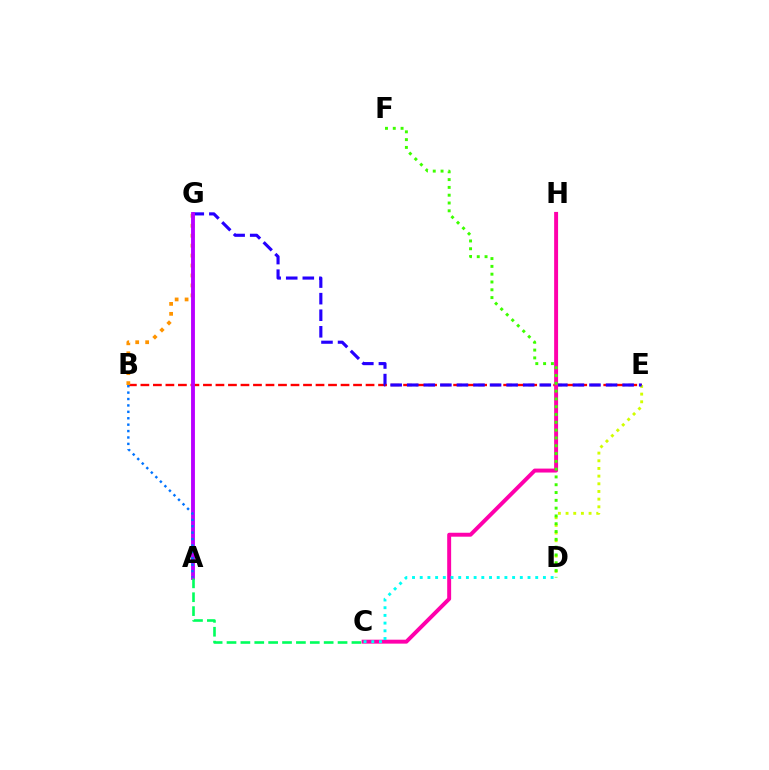{('B', 'E'): [{'color': '#ff0000', 'line_style': 'dashed', 'thickness': 1.7}], ('D', 'E'): [{'color': '#d1ff00', 'line_style': 'dotted', 'thickness': 2.08}], ('E', 'G'): [{'color': '#2500ff', 'line_style': 'dashed', 'thickness': 2.25}], ('C', 'H'): [{'color': '#ff00ac', 'line_style': 'solid', 'thickness': 2.84}], ('B', 'G'): [{'color': '#ff9400', 'line_style': 'dotted', 'thickness': 2.7}], ('C', 'D'): [{'color': '#00fff6', 'line_style': 'dotted', 'thickness': 2.09}], ('D', 'F'): [{'color': '#3dff00', 'line_style': 'dotted', 'thickness': 2.12}], ('A', 'G'): [{'color': '#b900ff', 'line_style': 'solid', 'thickness': 2.78}], ('A', 'C'): [{'color': '#00ff5c', 'line_style': 'dashed', 'thickness': 1.89}], ('A', 'B'): [{'color': '#0074ff', 'line_style': 'dotted', 'thickness': 1.74}]}